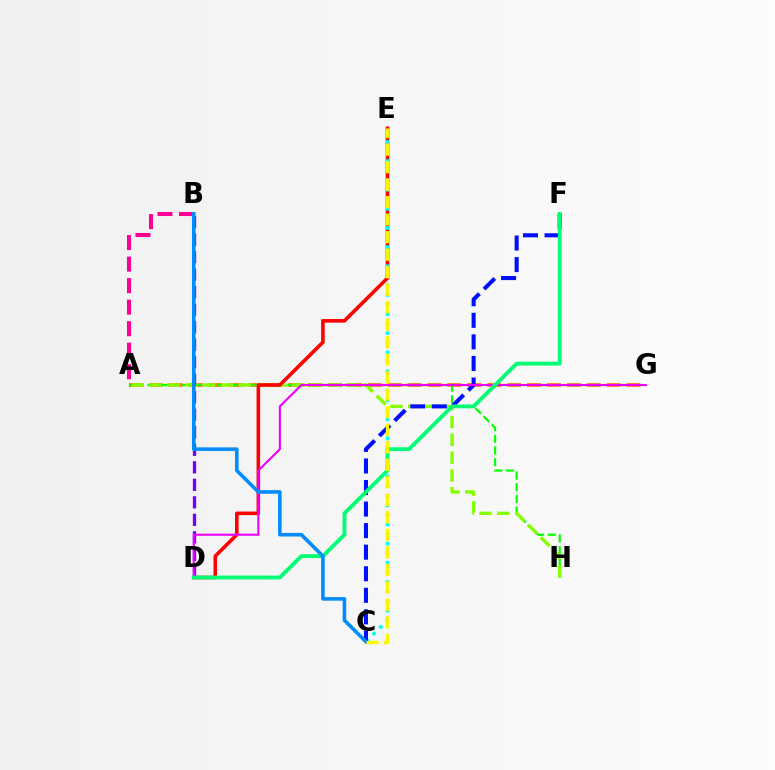{('A', 'G'): [{'color': '#ff7c00', 'line_style': 'dashed', 'thickness': 2.7}], ('A', 'H'): [{'color': '#08ff00', 'line_style': 'dashed', 'thickness': 1.58}, {'color': '#84ff00', 'line_style': 'dashed', 'thickness': 2.42}], ('D', 'E'): [{'color': '#ff0000', 'line_style': 'solid', 'thickness': 2.58}], ('C', 'E'): [{'color': '#00fff6', 'line_style': 'dotted', 'thickness': 2.6}, {'color': '#fcf500', 'line_style': 'dashed', 'thickness': 2.38}], ('C', 'F'): [{'color': '#0010ff', 'line_style': 'dashed', 'thickness': 2.93}], ('B', 'D'): [{'color': '#7200ff', 'line_style': 'dashed', 'thickness': 2.38}], ('D', 'G'): [{'color': '#ee00ff', 'line_style': 'solid', 'thickness': 1.51}], ('D', 'F'): [{'color': '#00ff74', 'line_style': 'solid', 'thickness': 2.77}], ('A', 'B'): [{'color': '#ff0094', 'line_style': 'dashed', 'thickness': 2.92}], ('B', 'C'): [{'color': '#008cff', 'line_style': 'solid', 'thickness': 2.58}]}